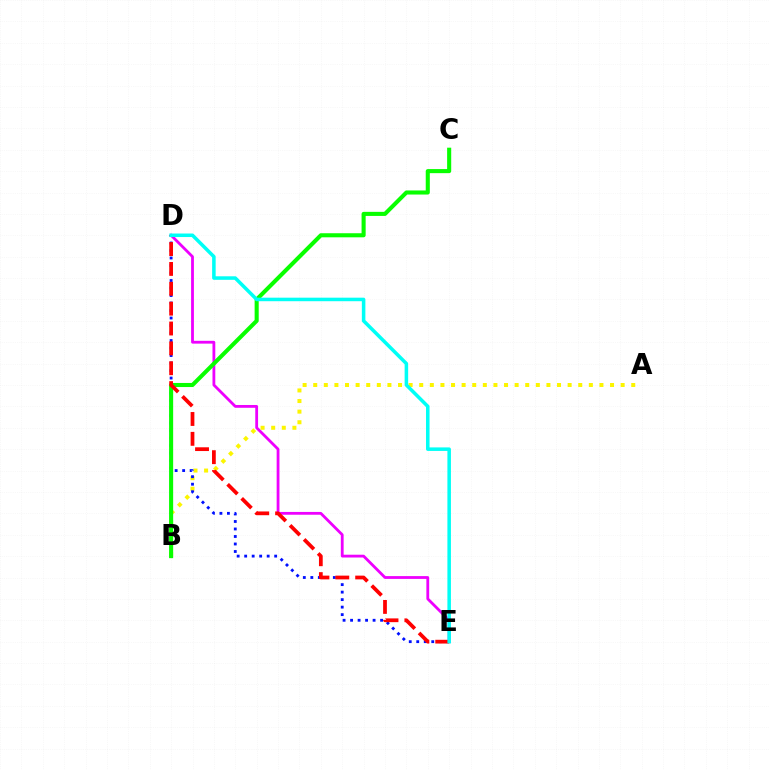{('D', 'E'): [{'color': '#ee00ff', 'line_style': 'solid', 'thickness': 2.02}, {'color': '#0010ff', 'line_style': 'dotted', 'thickness': 2.04}, {'color': '#ff0000', 'line_style': 'dashed', 'thickness': 2.7}, {'color': '#00fff6', 'line_style': 'solid', 'thickness': 2.54}], ('A', 'B'): [{'color': '#fcf500', 'line_style': 'dotted', 'thickness': 2.88}], ('B', 'C'): [{'color': '#08ff00', 'line_style': 'solid', 'thickness': 2.94}]}